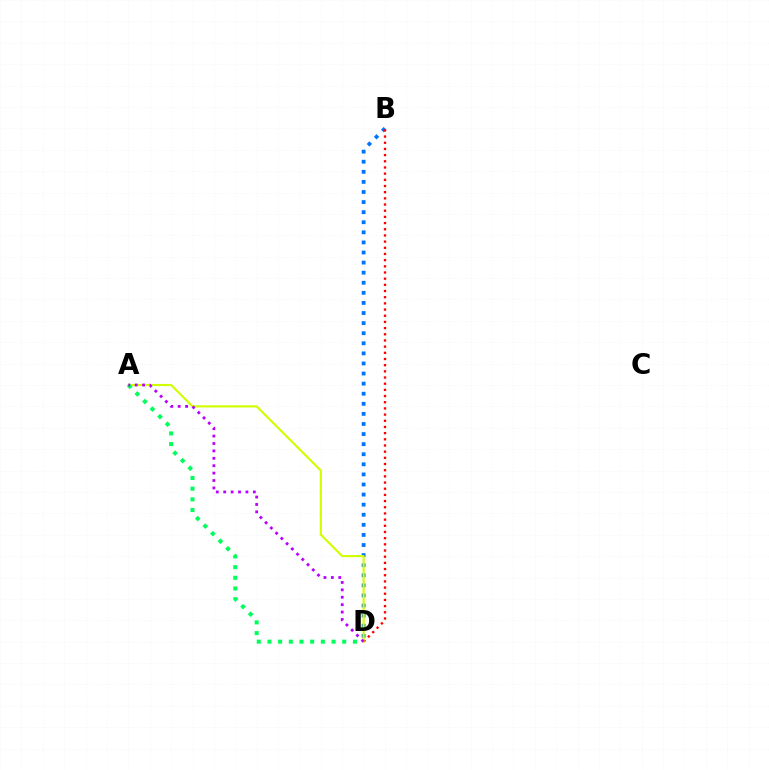{('B', 'D'): [{'color': '#0074ff', 'line_style': 'dotted', 'thickness': 2.74}, {'color': '#ff0000', 'line_style': 'dotted', 'thickness': 1.68}], ('A', 'D'): [{'color': '#d1ff00', 'line_style': 'solid', 'thickness': 1.56}, {'color': '#00ff5c', 'line_style': 'dotted', 'thickness': 2.9}, {'color': '#b900ff', 'line_style': 'dotted', 'thickness': 2.01}]}